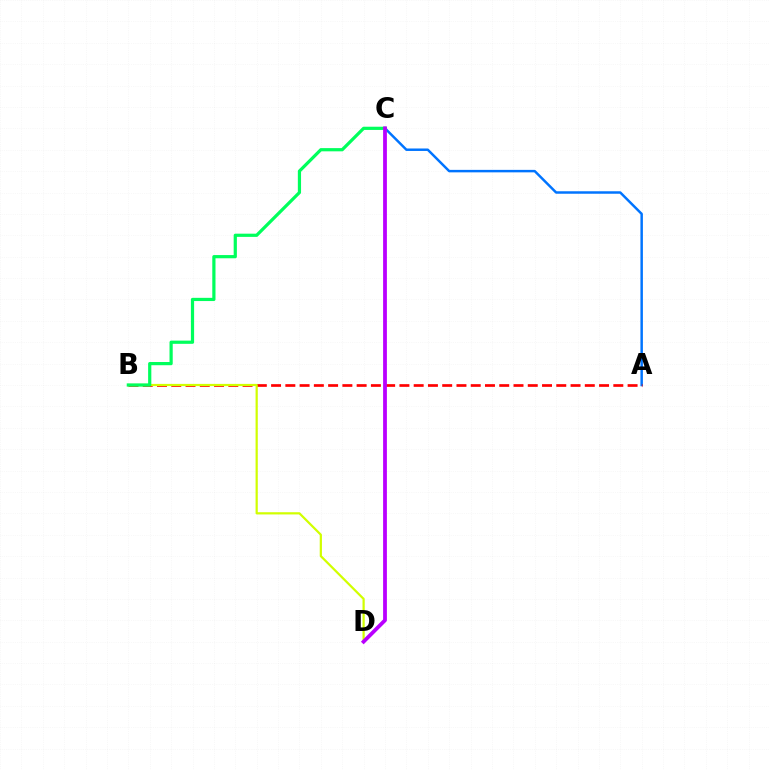{('A', 'C'): [{'color': '#0074ff', 'line_style': 'solid', 'thickness': 1.78}], ('A', 'B'): [{'color': '#ff0000', 'line_style': 'dashed', 'thickness': 1.94}], ('B', 'D'): [{'color': '#d1ff00', 'line_style': 'solid', 'thickness': 1.6}], ('B', 'C'): [{'color': '#00ff5c', 'line_style': 'solid', 'thickness': 2.31}], ('C', 'D'): [{'color': '#b900ff', 'line_style': 'solid', 'thickness': 2.73}]}